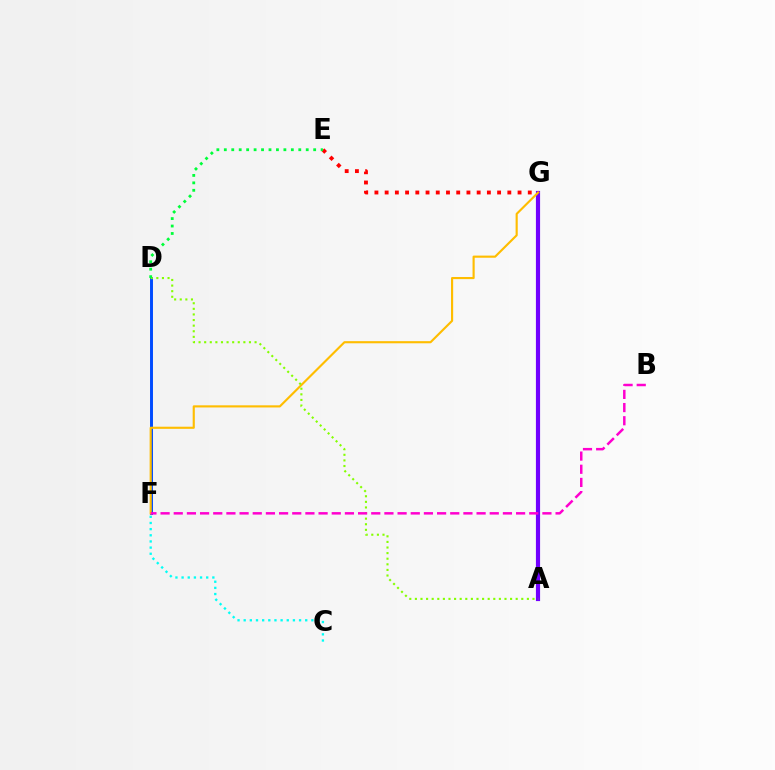{('A', 'G'): [{'color': '#7200ff', 'line_style': 'solid', 'thickness': 3.0}], ('D', 'F'): [{'color': '#004bff', 'line_style': 'solid', 'thickness': 2.12}], ('F', 'G'): [{'color': '#ffbd00', 'line_style': 'solid', 'thickness': 1.54}], ('E', 'G'): [{'color': '#ff0000', 'line_style': 'dotted', 'thickness': 2.78}], ('A', 'D'): [{'color': '#84ff00', 'line_style': 'dotted', 'thickness': 1.52}], ('D', 'E'): [{'color': '#00ff39', 'line_style': 'dotted', 'thickness': 2.02}], ('B', 'F'): [{'color': '#ff00cf', 'line_style': 'dashed', 'thickness': 1.79}], ('C', 'F'): [{'color': '#00fff6', 'line_style': 'dotted', 'thickness': 1.67}]}